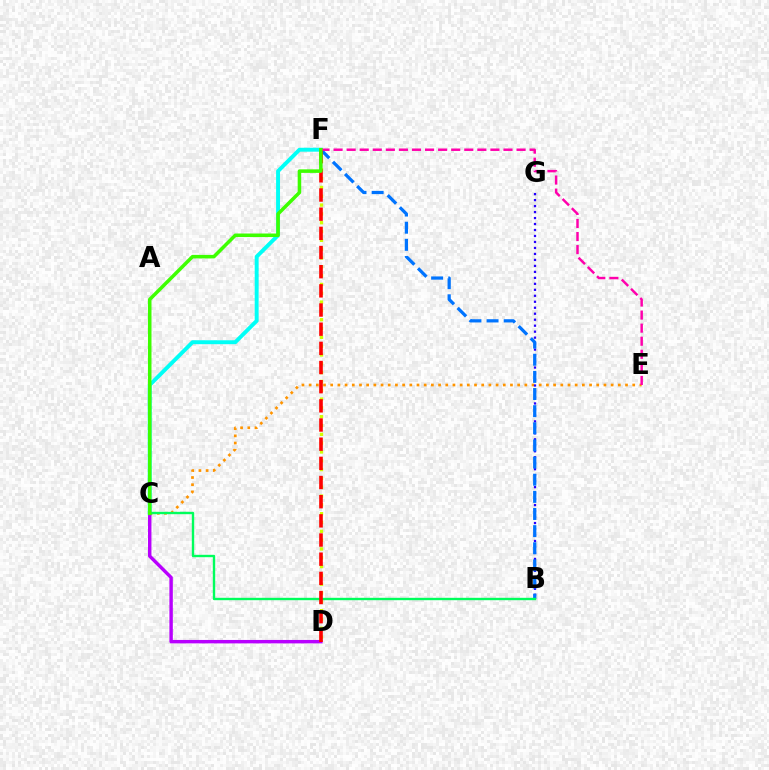{('C', 'F'): [{'color': '#00fff6', 'line_style': 'solid', 'thickness': 2.82}, {'color': '#3dff00', 'line_style': 'solid', 'thickness': 2.55}], ('D', 'F'): [{'color': '#d1ff00', 'line_style': 'dotted', 'thickness': 2.4}, {'color': '#ff0000', 'line_style': 'dashed', 'thickness': 2.6}], ('C', 'E'): [{'color': '#ff9400', 'line_style': 'dotted', 'thickness': 1.95}], ('B', 'G'): [{'color': '#2500ff', 'line_style': 'dotted', 'thickness': 1.62}], ('B', 'F'): [{'color': '#0074ff', 'line_style': 'dashed', 'thickness': 2.33}], ('C', 'D'): [{'color': '#b900ff', 'line_style': 'solid', 'thickness': 2.47}], ('B', 'C'): [{'color': '#00ff5c', 'line_style': 'solid', 'thickness': 1.71}], ('E', 'F'): [{'color': '#ff00ac', 'line_style': 'dashed', 'thickness': 1.78}]}